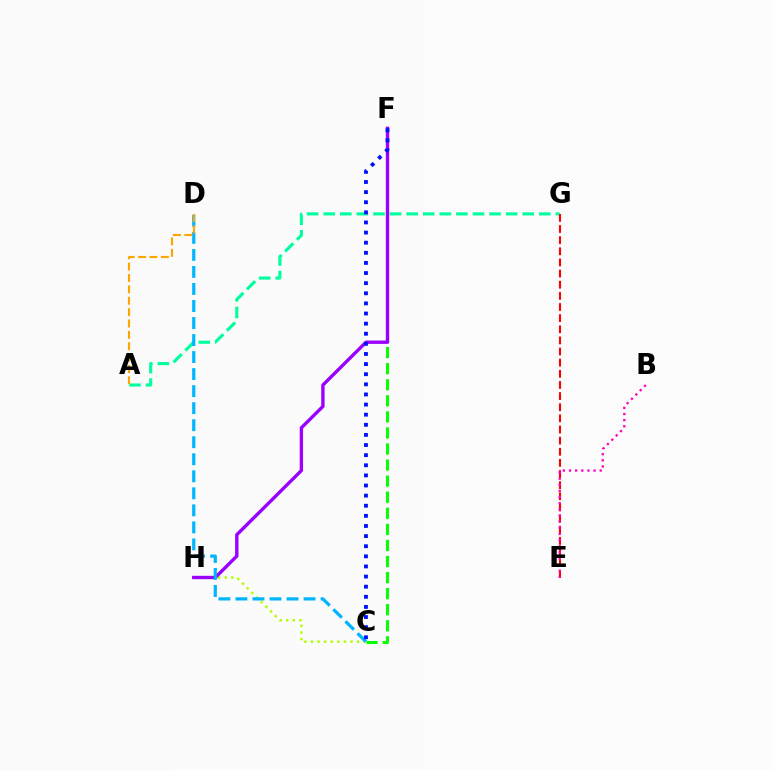{('C', 'F'): [{'color': '#08ff00', 'line_style': 'dashed', 'thickness': 2.18}, {'color': '#0010ff', 'line_style': 'dotted', 'thickness': 2.75}], ('C', 'H'): [{'color': '#b3ff00', 'line_style': 'dotted', 'thickness': 1.79}], ('A', 'G'): [{'color': '#00ff9d', 'line_style': 'dashed', 'thickness': 2.25}], ('F', 'H'): [{'color': '#9b00ff', 'line_style': 'solid', 'thickness': 2.42}], ('C', 'D'): [{'color': '#00b5ff', 'line_style': 'dashed', 'thickness': 2.31}], ('A', 'D'): [{'color': '#ffa500', 'line_style': 'dashed', 'thickness': 1.54}], ('E', 'G'): [{'color': '#ff0000', 'line_style': 'dashed', 'thickness': 1.51}], ('B', 'E'): [{'color': '#ff00bd', 'line_style': 'dotted', 'thickness': 1.67}]}